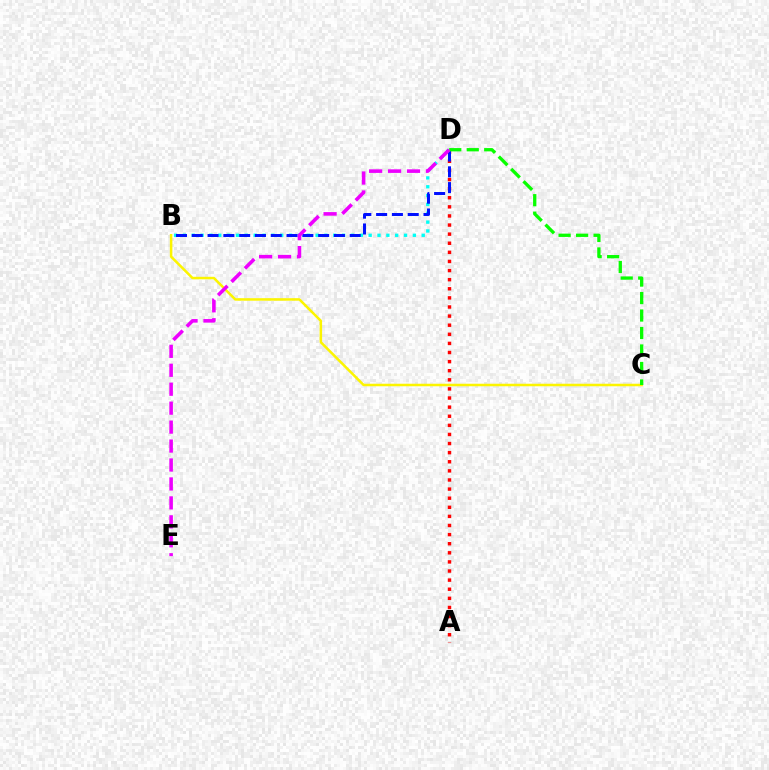{('A', 'D'): [{'color': '#ff0000', 'line_style': 'dotted', 'thickness': 2.47}], ('B', 'D'): [{'color': '#00fff6', 'line_style': 'dotted', 'thickness': 2.4}, {'color': '#0010ff', 'line_style': 'dashed', 'thickness': 2.15}], ('B', 'C'): [{'color': '#fcf500', 'line_style': 'solid', 'thickness': 1.82}], ('C', 'D'): [{'color': '#08ff00', 'line_style': 'dashed', 'thickness': 2.37}], ('D', 'E'): [{'color': '#ee00ff', 'line_style': 'dashed', 'thickness': 2.57}]}